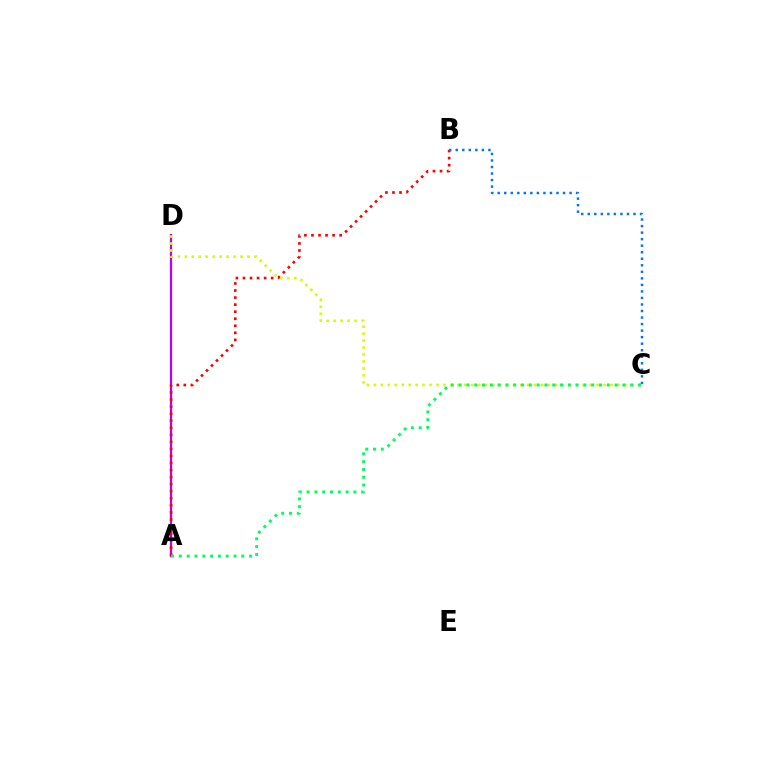{('A', 'D'): [{'color': '#b900ff', 'line_style': 'solid', 'thickness': 1.62}], ('A', 'B'): [{'color': '#ff0000', 'line_style': 'dotted', 'thickness': 1.92}], ('C', 'D'): [{'color': '#d1ff00', 'line_style': 'dotted', 'thickness': 1.89}], ('A', 'C'): [{'color': '#00ff5c', 'line_style': 'dotted', 'thickness': 2.12}], ('B', 'C'): [{'color': '#0074ff', 'line_style': 'dotted', 'thickness': 1.78}]}